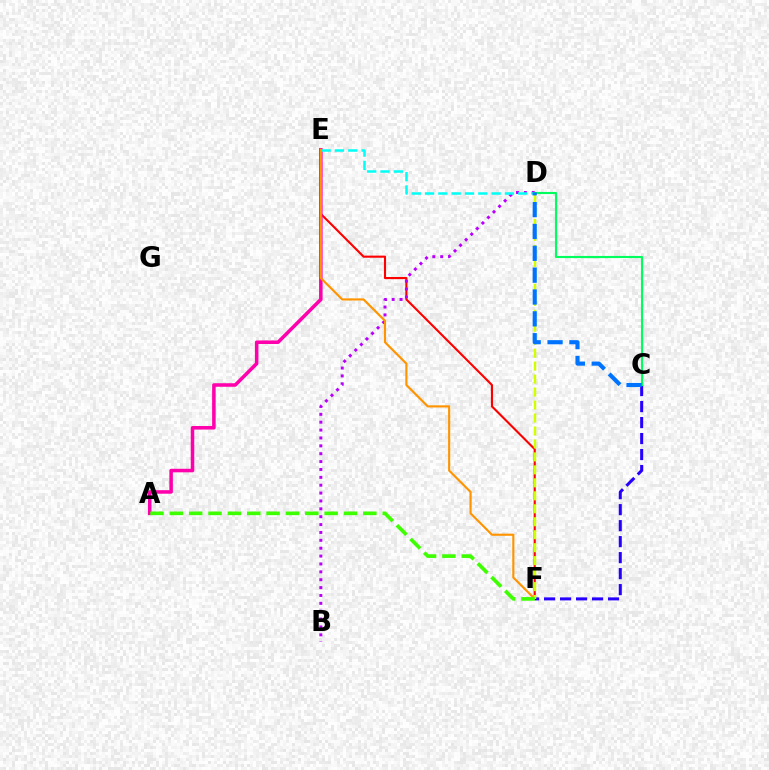{('E', 'F'): [{'color': '#ff0000', 'line_style': 'solid', 'thickness': 1.52}, {'color': '#ff9400', 'line_style': 'solid', 'thickness': 1.54}], ('B', 'D'): [{'color': '#b900ff', 'line_style': 'dotted', 'thickness': 2.14}], ('A', 'E'): [{'color': '#ff00ac', 'line_style': 'solid', 'thickness': 2.54}], ('D', 'E'): [{'color': '#00fff6', 'line_style': 'dashed', 'thickness': 1.81}], ('C', 'F'): [{'color': '#2500ff', 'line_style': 'dashed', 'thickness': 2.17}], ('D', 'F'): [{'color': '#d1ff00', 'line_style': 'dashed', 'thickness': 1.76}], ('C', 'D'): [{'color': '#00ff5c', 'line_style': 'solid', 'thickness': 1.52}, {'color': '#0074ff', 'line_style': 'dashed', 'thickness': 2.97}], ('A', 'F'): [{'color': '#3dff00', 'line_style': 'dashed', 'thickness': 2.63}]}